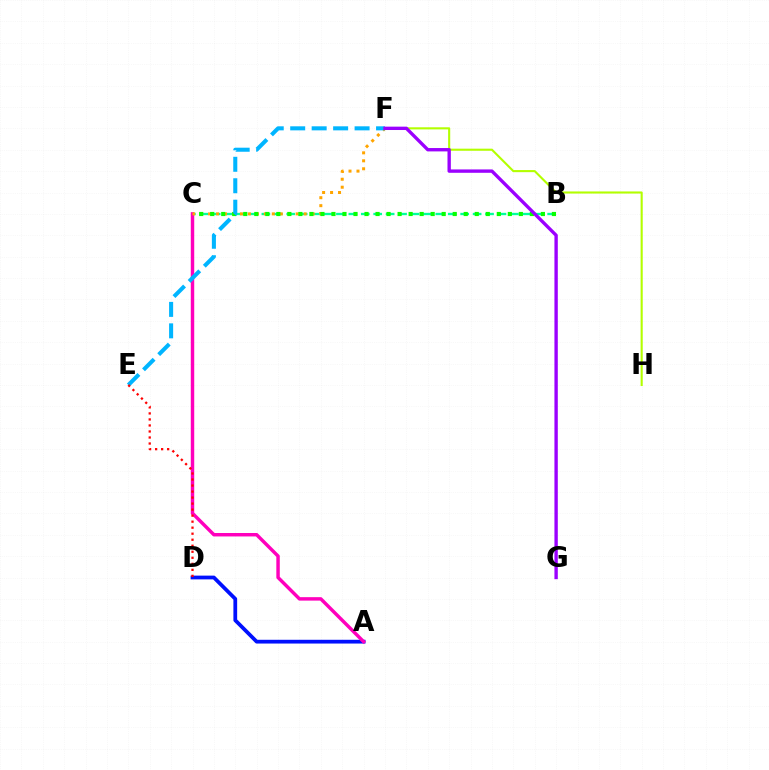{('A', 'D'): [{'color': '#0010ff', 'line_style': 'solid', 'thickness': 2.71}], ('B', 'C'): [{'color': '#00ff9d', 'line_style': 'dashed', 'thickness': 1.69}, {'color': '#08ff00', 'line_style': 'dotted', 'thickness': 2.99}], ('F', 'H'): [{'color': '#b3ff00', 'line_style': 'solid', 'thickness': 1.52}], ('A', 'C'): [{'color': '#ff00bd', 'line_style': 'solid', 'thickness': 2.48}], ('C', 'F'): [{'color': '#ffa500', 'line_style': 'dotted', 'thickness': 2.16}], ('E', 'F'): [{'color': '#00b5ff', 'line_style': 'dashed', 'thickness': 2.92}], ('F', 'G'): [{'color': '#9b00ff', 'line_style': 'solid', 'thickness': 2.42}], ('D', 'E'): [{'color': '#ff0000', 'line_style': 'dotted', 'thickness': 1.64}]}